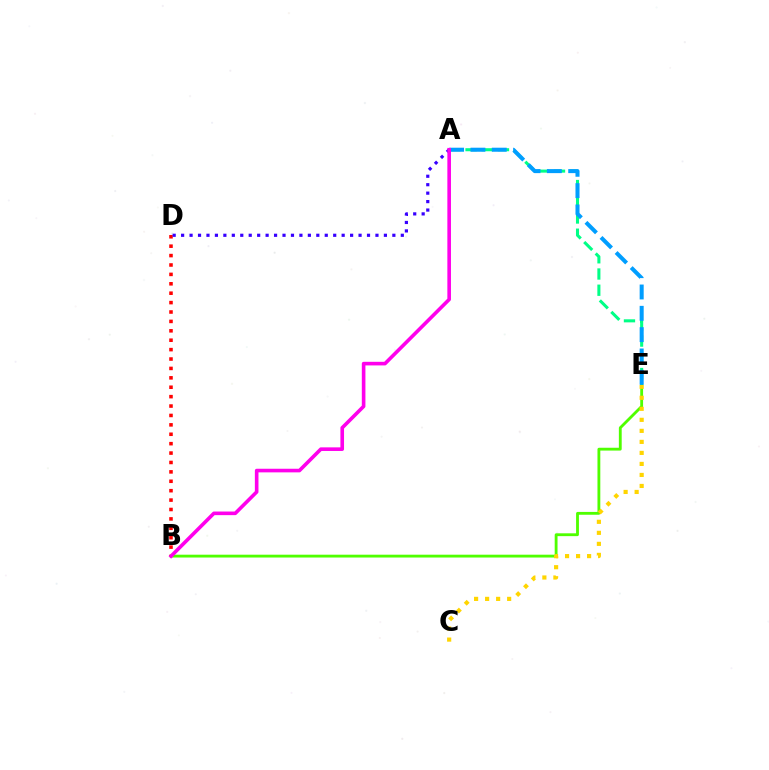{('B', 'E'): [{'color': '#4fff00', 'line_style': 'solid', 'thickness': 2.04}], ('A', 'E'): [{'color': '#00ff86', 'line_style': 'dashed', 'thickness': 2.2}, {'color': '#009eff', 'line_style': 'dashed', 'thickness': 2.9}], ('B', 'D'): [{'color': '#ff0000', 'line_style': 'dotted', 'thickness': 2.56}], ('A', 'D'): [{'color': '#3700ff', 'line_style': 'dotted', 'thickness': 2.3}], ('C', 'E'): [{'color': '#ffd500', 'line_style': 'dotted', 'thickness': 2.99}], ('A', 'B'): [{'color': '#ff00ed', 'line_style': 'solid', 'thickness': 2.6}]}